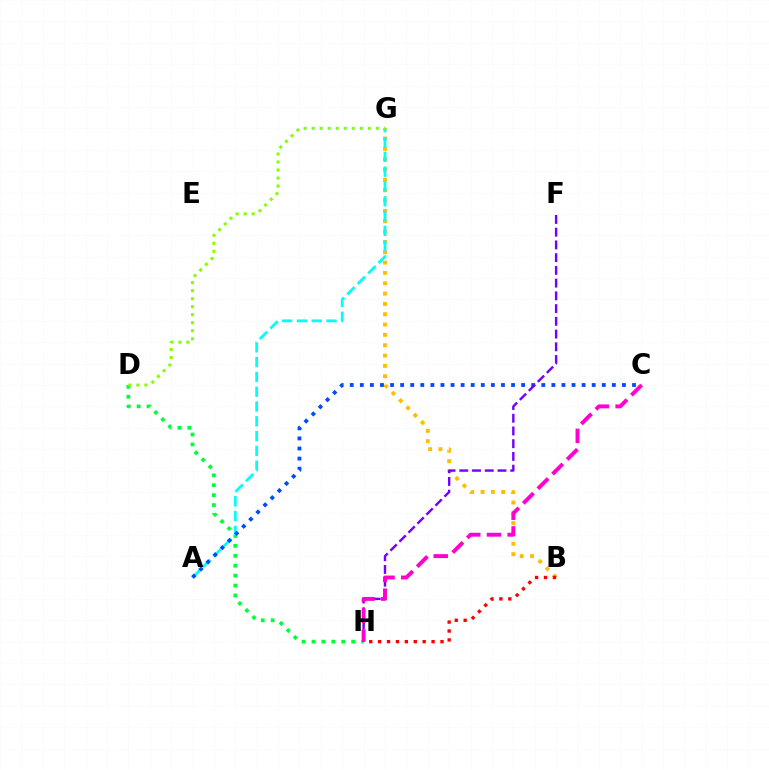{('D', 'H'): [{'color': '#00ff39', 'line_style': 'dotted', 'thickness': 2.7}], ('B', 'G'): [{'color': '#ffbd00', 'line_style': 'dotted', 'thickness': 2.81}], ('A', 'G'): [{'color': '#00fff6', 'line_style': 'dashed', 'thickness': 2.01}], ('A', 'C'): [{'color': '#004bff', 'line_style': 'dotted', 'thickness': 2.74}], ('F', 'H'): [{'color': '#7200ff', 'line_style': 'dashed', 'thickness': 1.73}], ('B', 'H'): [{'color': '#ff0000', 'line_style': 'dotted', 'thickness': 2.42}], ('D', 'G'): [{'color': '#84ff00', 'line_style': 'dotted', 'thickness': 2.18}], ('C', 'H'): [{'color': '#ff00cf', 'line_style': 'dashed', 'thickness': 2.81}]}